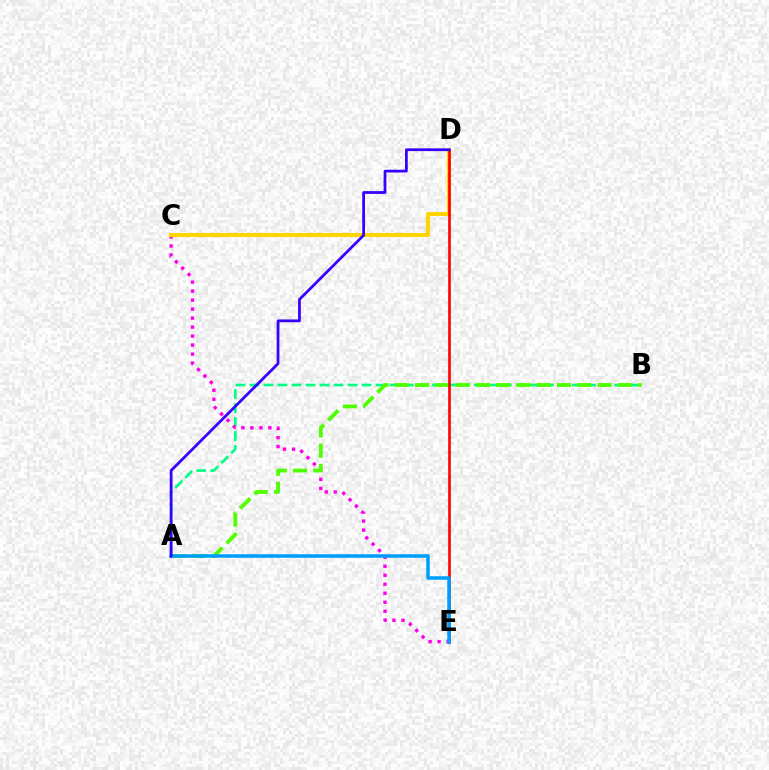{('A', 'B'): [{'color': '#00ff86', 'line_style': 'dashed', 'thickness': 1.91}, {'color': '#4fff00', 'line_style': 'dashed', 'thickness': 2.75}], ('C', 'E'): [{'color': '#ff00ed', 'line_style': 'dotted', 'thickness': 2.45}], ('C', 'D'): [{'color': '#ffd500', 'line_style': 'solid', 'thickness': 2.9}], ('D', 'E'): [{'color': '#ff0000', 'line_style': 'solid', 'thickness': 1.89}], ('A', 'E'): [{'color': '#009eff', 'line_style': 'solid', 'thickness': 2.54}], ('A', 'D'): [{'color': '#3700ff', 'line_style': 'solid', 'thickness': 1.99}]}